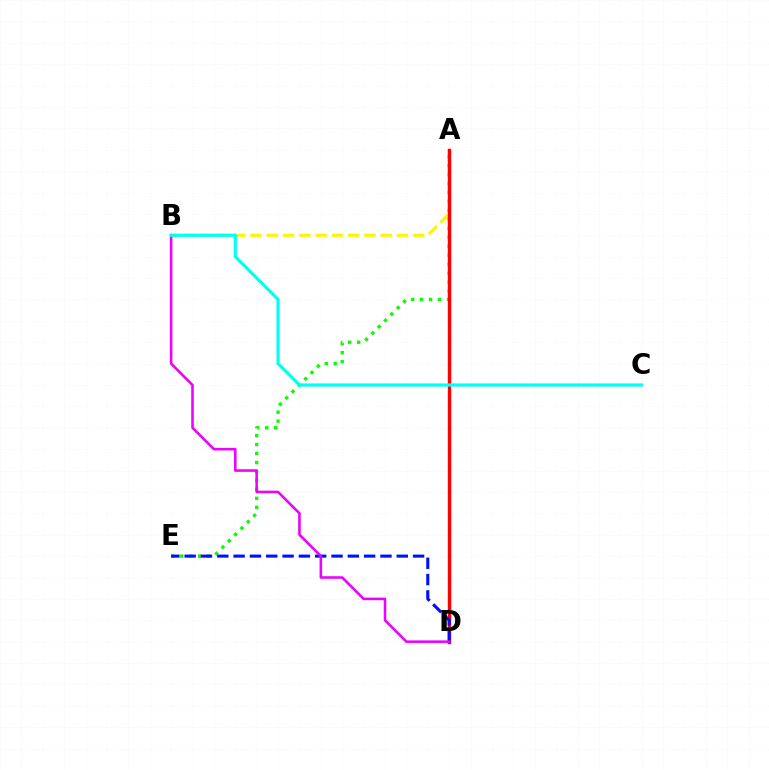{('A', 'E'): [{'color': '#08ff00', 'line_style': 'dotted', 'thickness': 2.44}], ('A', 'B'): [{'color': '#fcf500', 'line_style': 'dashed', 'thickness': 2.21}], ('A', 'D'): [{'color': '#ff0000', 'line_style': 'solid', 'thickness': 2.46}], ('D', 'E'): [{'color': '#0010ff', 'line_style': 'dashed', 'thickness': 2.22}], ('B', 'D'): [{'color': '#ee00ff', 'line_style': 'solid', 'thickness': 1.85}], ('B', 'C'): [{'color': '#00fff6', 'line_style': 'solid', 'thickness': 2.3}]}